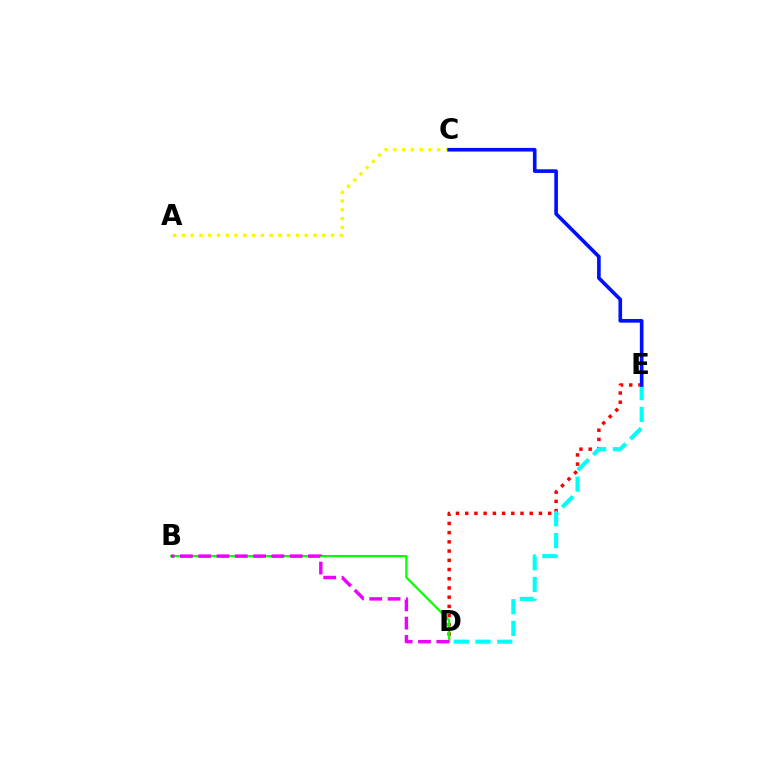{('D', 'E'): [{'color': '#ff0000', 'line_style': 'dotted', 'thickness': 2.5}, {'color': '#00fff6', 'line_style': 'dashed', 'thickness': 2.96}], ('A', 'C'): [{'color': '#fcf500', 'line_style': 'dotted', 'thickness': 2.38}], ('B', 'D'): [{'color': '#08ff00', 'line_style': 'solid', 'thickness': 1.6}, {'color': '#ee00ff', 'line_style': 'dashed', 'thickness': 2.49}], ('C', 'E'): [{'color': '#0010ff', 'line_style': 'solid', 'thickness': 2.62}]}